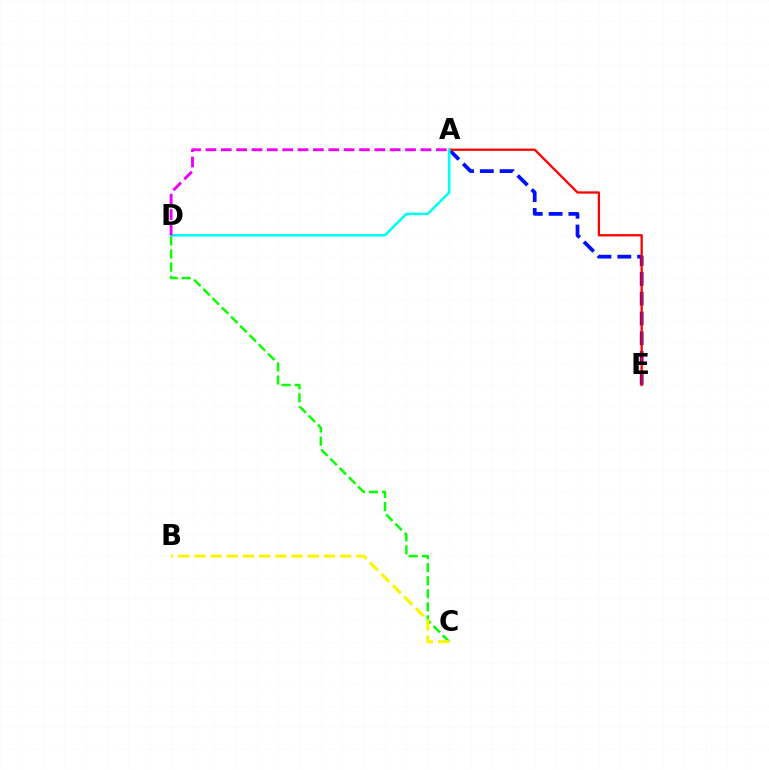{('A', 'E'): [{'color': '#0010ff', 'line_style': 'dashed', 'thickness': 2.69}, {'color': '#ff0000', 'line_style': 'solid', 'thickness': 1.64}], ('A', 'D'): [{'color': '#00fff6', 'line_style': 'solid', 'thickness': 1.85}, {'color': '#ee00ff', 'line_style': 'dashed', 'thickness': 2.09}], ('C', 'D'): [{'color': '#08ff00', 'line_style': 'dashed', 'thickness': 1.77}], ('B', 'C'): [{'color': '#fcf500', 'line_style': 'dashed', 'thickness': 2.2}]}